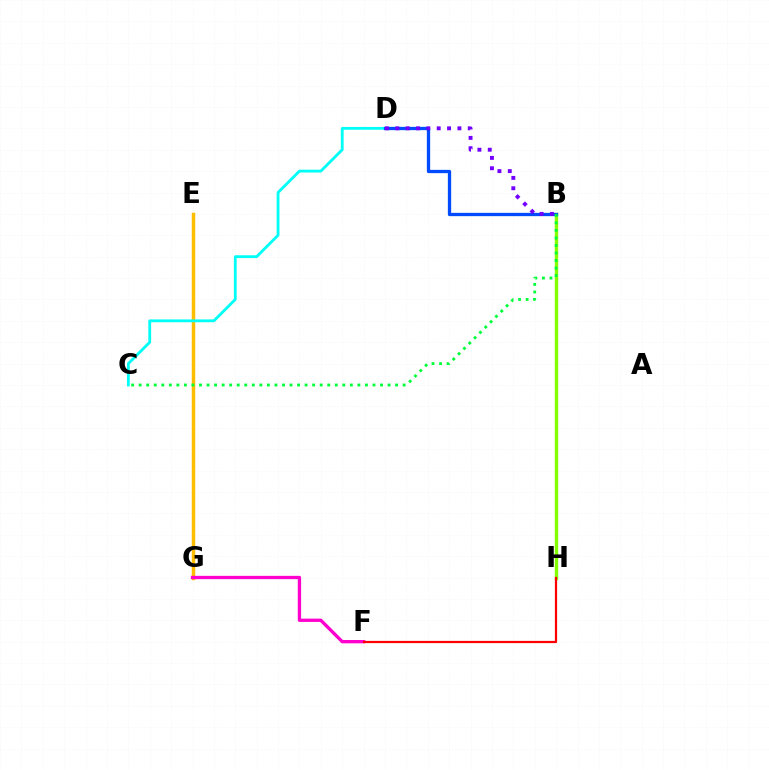{('B', 'H'): [{'color': '#84ff00', 'line_style': 'solid', 'thickness': 2.45}], ('E', 'G'): [{'color': '#ffbd00', 'line_style': 'solid', 'thickness': 2.5}], ('F', 'G'): [{'color': '#ff00cf', 'line_style': 'solid', 'thickness': 2.38}], ('C', 'D'): [{'color': '#00fff6', 'line_style': 'solid', 'thickness': 2.03}], ('B', 'D'): [{'color': '#004bff', 'line_style': 'solid', 'thickness': 2.38}, {'color': '#7200ff', 'line_style': 'dotted', 'thickness': 2.81}], ('F', 'H'): [{'color': '#ff0000', 'line_style': 'solid', 'thickness': 1.6}], ('B', 'C'): [{'color': '#00ff39', 'line_style': 'dotted', 'thickness': 2.05}]}